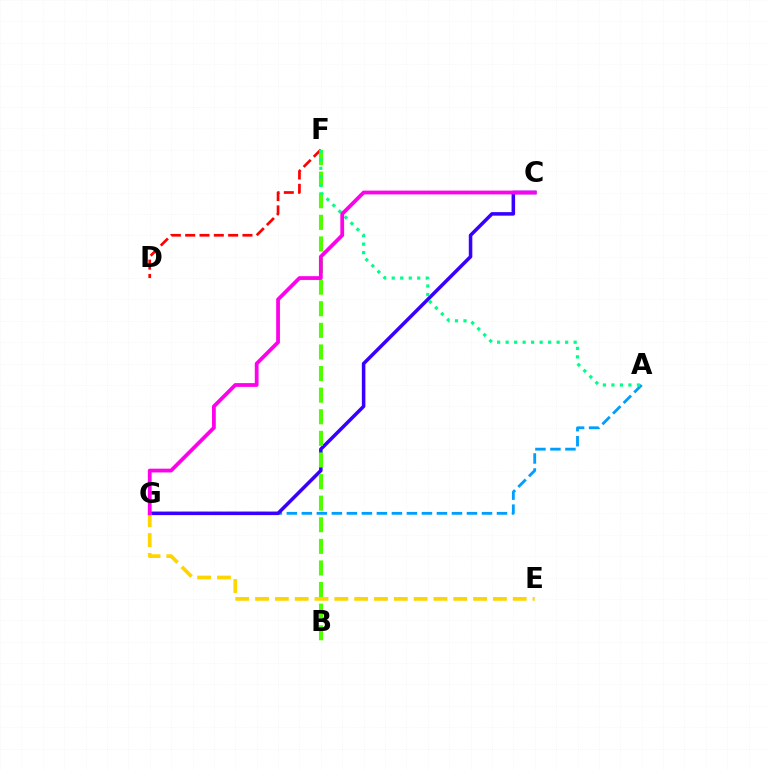{('A', 'G'): [{'color': '#009eff', 'line_style': 'dashed', 'thickness': 2.04}], ('C', 'G'): [{'color': '#3700ff', 'line_style': 'solid', 'thickness': 2.54}, {'color': '#ff00ed', 'line_style': 'solid', 'thickness': 2.72}], ('B', 'F'): [{'color': '#4fff00', 'line_style': 'dashed', 'thickness': 2.93}], ('E', 'G'): [{'color': '#ffd500', 'line_style': 'dashed', 'thickness': 2.69}], ('D', 'F'): [{'color': '#ff0000', 'line_style': 'dashed', 'thickness': 1.95}], ('A', 'F'): [{'color': '#00ff86', 'line_style': 'dotted', 'thickness': 2.31}]}